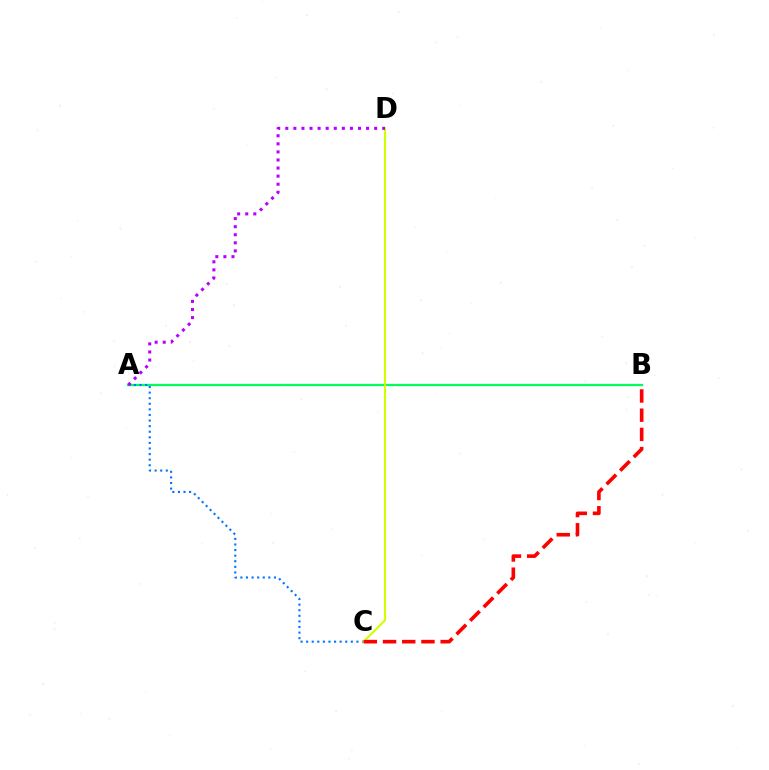{('A', 'B'): [{'color': '#00ff5c', 'line_style': 'solid', 'thickness': 1.61}], ('A', 'C'): [{'color': '#0074ff', 'line_style': 'dotted', 'thickness': 1.52}], ('C', 'D'): [{'color': '#d1ff00', 'line_style': 'solid', 'thickness': 1.53}], ('B', 'C'): [{'color': '#ff0000', 'line_style': 'dashed', 'thickness': 2.61}], ('A', 'D'): [{'color': '#b900ff', 'line_style': 'dotted', 'thickness': 2.19}]}